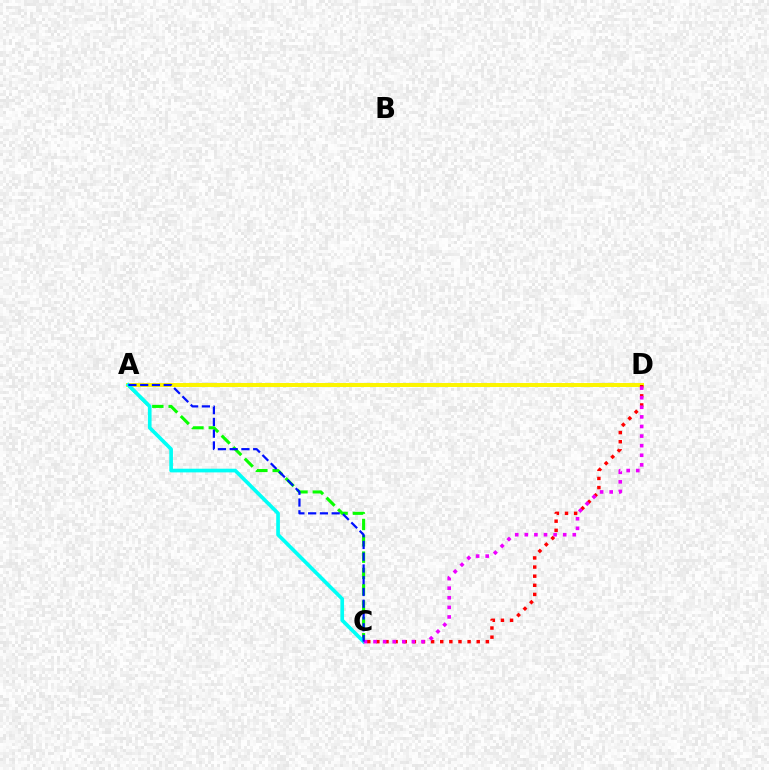{('A', 'C'): [{'color': '#08ff00', 'line_style': 'dashed', 'thickness': 2.22}, {'color': '#00fff6', 'line_style': 'solid', 'thickness': 2.64}, {'color': '#0010ff', 'line_style': 'dashed', 'thickness': 1.6}], ('A', 'D'): [{'color': '#fcf500', 'line_style': 'solid', 'thickness': 2.86}], ('C', 'D'): [{'color': '#ff0000', 'line_style': 'dotted', 'thickness': 2.48}, {'color': '#ee00ff', 'line_style': 'dotted', 'thickness': 2.61}]}